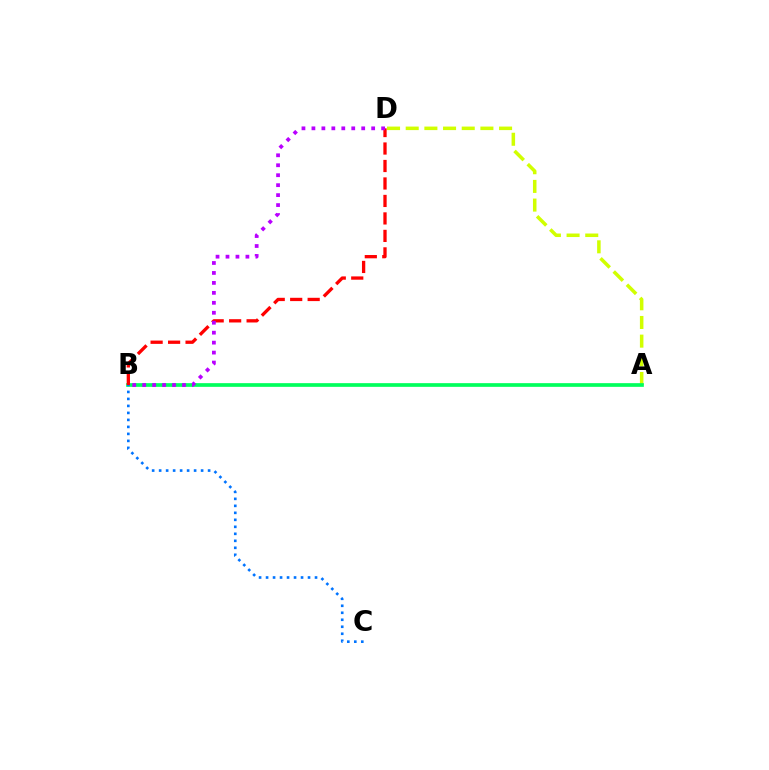{('A', 'D'): [{'color': '#d1ff00', 'line_style': 'dashed', 'thickness': 2.54}], ('A', 'B'): [{'color': '#00ff5c', 'line_style': 'solid', 'thickness': 2.66}], ('B', 'C'): [{'color': '#0074ff', 'line_style': 'dotted', 'thickness': 1.9}], ('B', 'D'): [{'color': '#ff0000', 'line_style': 'dashed', 'thickness': 2.37}, {'color': '#b900ff', 'line_style': 'dotted', 'thickness': 2.71}]}